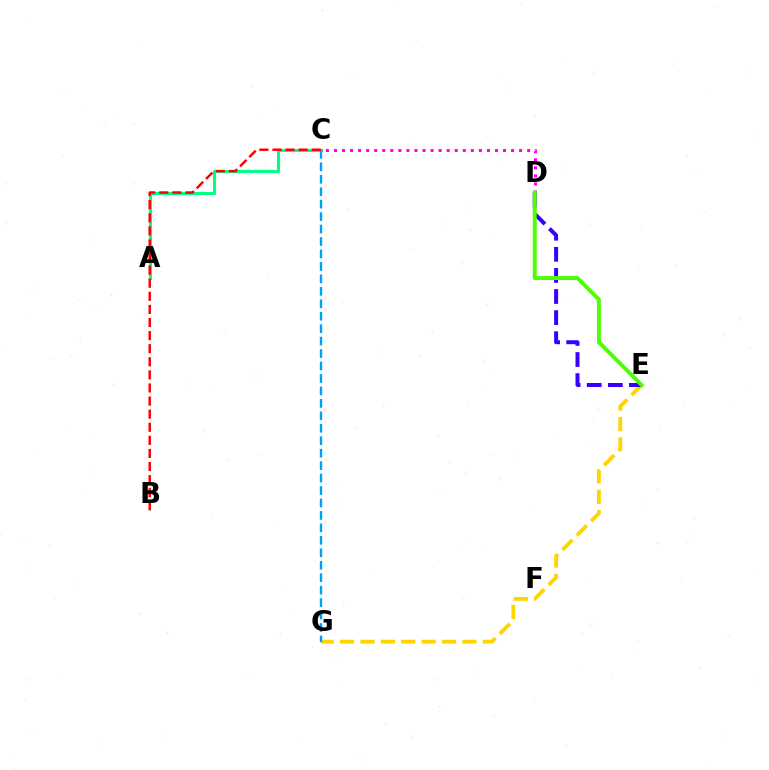{('A', 'C'): [{'color': '#00ff86', 'line_style': 'solid', 'thickness': 2.23}], ('E', 'G'): [{'color': '#ffd500', 'line_style': 'dashed', 'thickness': 2.77}], ('C', 'D'): [{'color': '#ff00ed', 'line_style': 'dotted', 'thickness': 2.19}], ('C', 'G'): [{'color': '#009eff', 'line_style': 'dashed', 'thickness': 1.69}], ('B', 'C'): [{'color': '#ff0000', 'line_style': 'dashed', 'thickness': 1.78}], ('D', 'E'): [{'color': '#3700ff', 'line_style': 'dashed', 'thickness': 2.87}, {'color': '#4fff00', 'line_style': 'solid', 'thickness': 2.83}]}